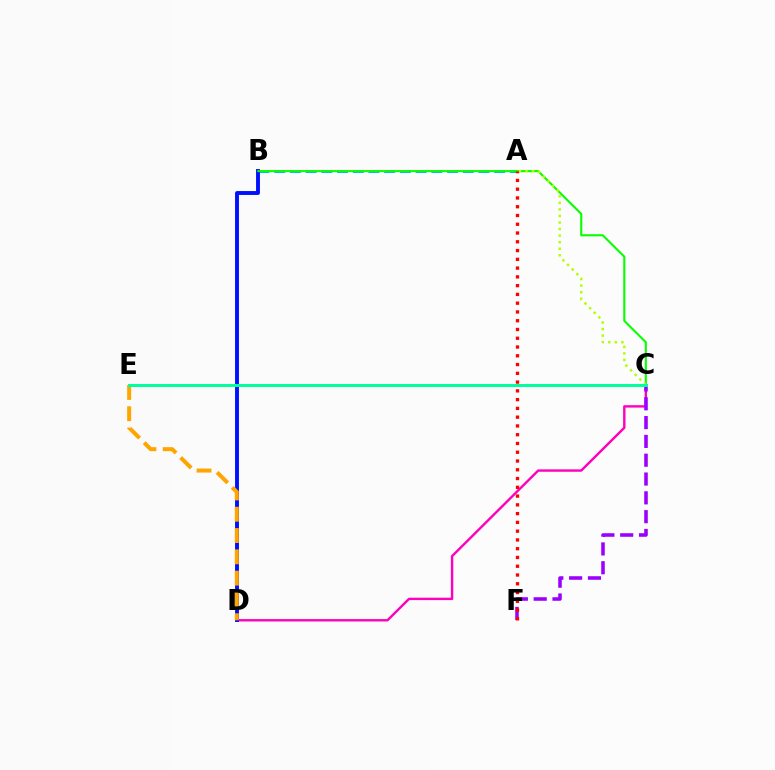{('A', 'B'): [{'color': '#00b5ff', 'line_style': 'dashed', 'thickness': 2.13}], ('C', 'D'): [{'color': '#ff00bd', 'line_style': 'solid', 'thickness': 1.73}], ('B', 'D'): [{'color': '#0010ff', 'line_style': 'solid', 'thickness': 2.79}], ('B', 'C'): [{'color': '#08ff00', 'line_style': 'solid', 'thickness': 1.51}], ('A', 'C'): [{'color': '#b3ff00', 'line_style': 'dotted', 'thickness': 1.78}], ('C', 'F'): [{'color': '#9b00ff', 'line_style': 'dashed', 'thickness': 2.56}], ('D', 'E'): [{'color': '#ffa500', 'line_style': 'dashed', 'thickness': 2.89}], ('C', 'E'): [{'color': '#00ff9d', 'line_style': 'solid', 'thickness': 2.14}], ('A', 'F'): [{'color': '#ff0000', 'line_style': 'dotted', 'thickness': 2.38}]}